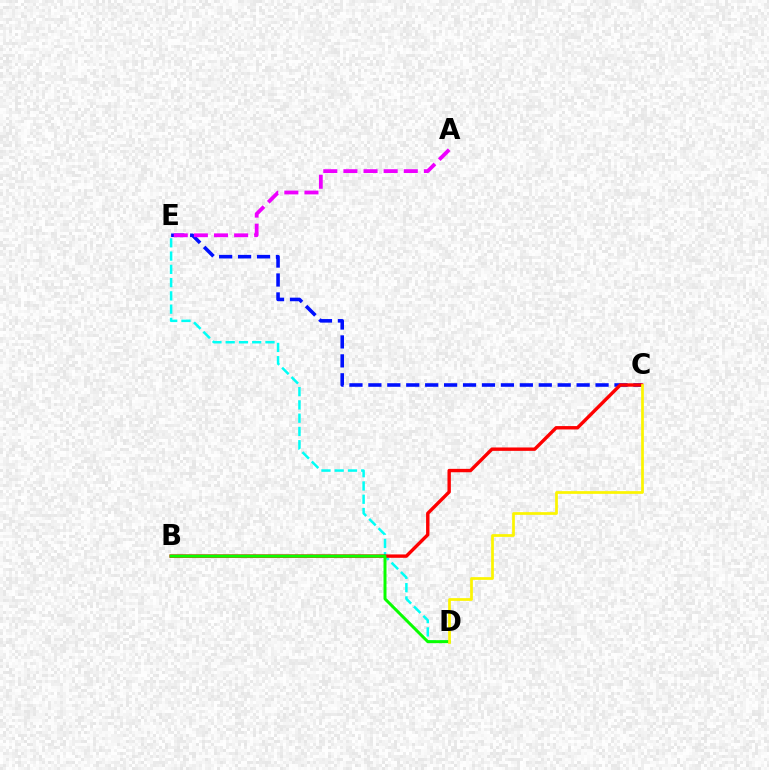{('D', 'E'): [{'color': '#00fff6', 'line_style': 'dashed', 'thickness': 1.8}], ('C', 'E'): [{'color': '#0010ff', 'line_style': 'dashed', 'thickness': 2.57}], ('B', 'C'): [{'color': '#ff0000', 'line_style': 'solid', 'thickness': 2.44}], ('A', 'E'): [{'color': '#ee00ff', 'line_style': 'dashed', 'thickness': 2.73}], ('B', 'D'): [{'color': '#08ff00', 'line_style': 'solid', 'thickness': 2.14}], ('C', 'D'): [{'color': '#fcf500', 'line_style': 'solid', 'thickness': 1.96}]}